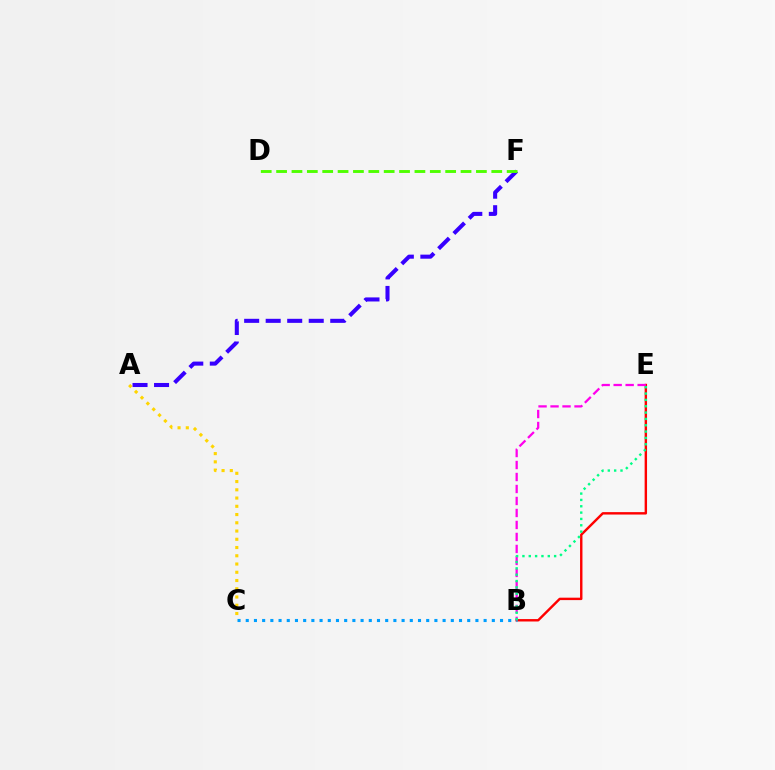{('A', 'F'): [{'color': '#3700ff', 'line_style': 'dashed', 'thickness': 2.92}], ('A', 'C'): [{'color': '#ffd500', 'line_style': 'dotted', 'thickness': 2.24}], ('B', 'E'): [{'color': '#ff0000', 'line_style': 'solid', 'thickness': 1.74}, {'color': '#ff00ed', 'line_style': 'dashed', 'thickness': 1.63}, {'color': '#00ff86', 'line_style': 'dotted', 'thickness': 1.72}], ('D', 'F'): [{'color': '#4fff00', 'line_style': 'dashed', 'thickness': 2.09}], ('B', 'C'): [{'color': '#009eff', 'line_style': 'dotted', 'thickness': 2.23}]}